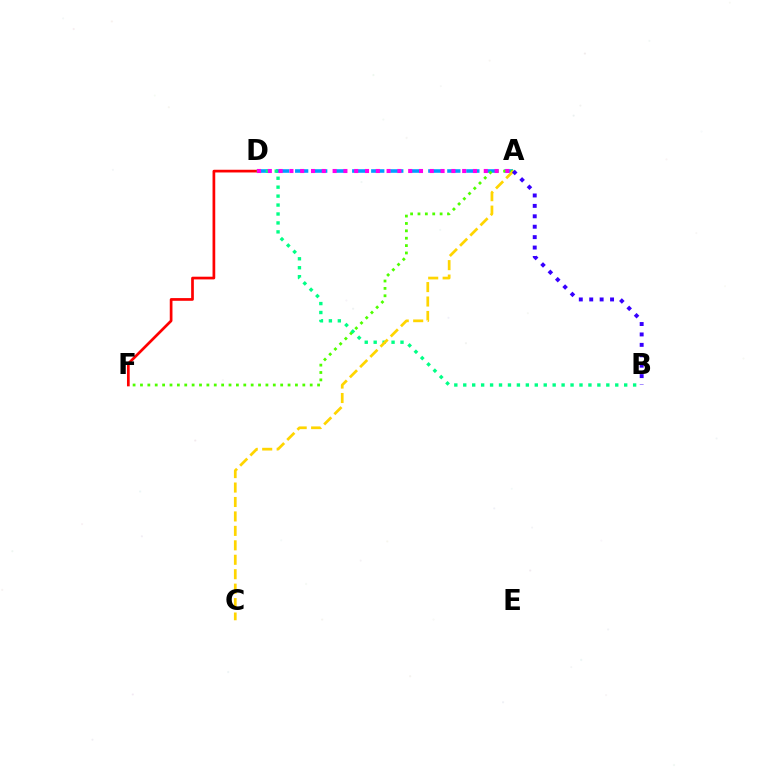{('A', 'D'): [{'color': '#009eff', 'line_style': 'dashed', 'thickness': 2.58}, {'color': '#ff00ed', 'line_style': 'dotted', 'thickness': 2.93}], ('D', 'F'): [{'color': '#ff0000', 'line_style': 'solid', 'thickness': 1.95}], ('A', 'F'): [{'color': '#4fff00', 'line_style': 'dotted', 'thickness': 2.01}], ('B', 'D'): [{'color': '#00ff86', 'line_style': 'dotted', 'thickness': 2.43}], ('A', 'C'): [{'color': '#ffd500', 'line_style': 'dashed', 'thickness': 1.96}], ('A', 'B'): [{'color': '#3700ff', 'line_style': 'dotted', 'thickness': 2.83}]}